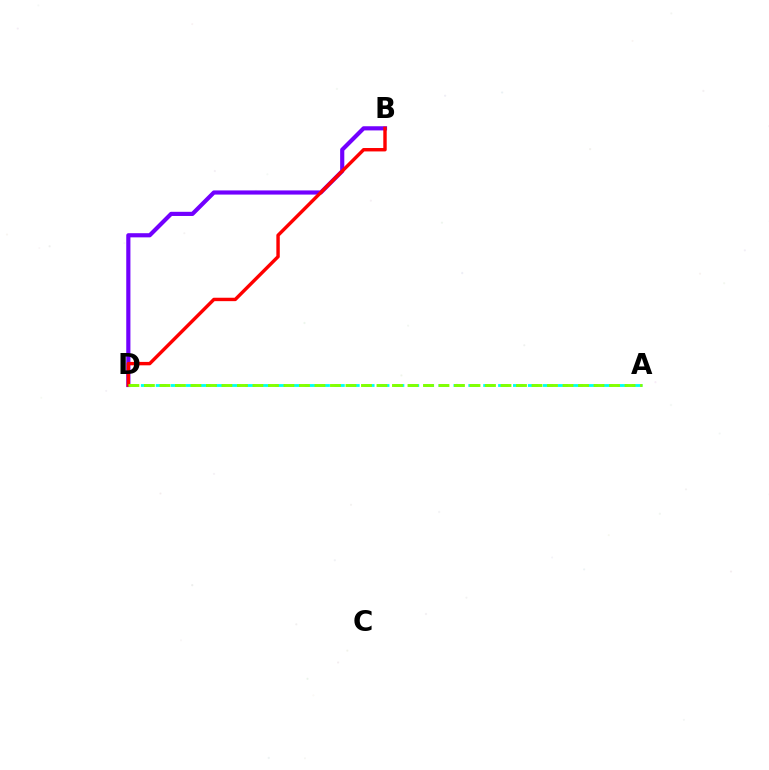{('A', 'D'): [{'color': '#00fff6', 'line_style': 'dashed', 'thickness': 2.02}, {'color': '#84ff00', 'line_style': 'dashed', 'thickness': 2.11}], ('B', 'D'): [{'color': '#7200ff', 'line_style': 'solid', 'thickness': 2.99}, {'color': '#ff0000', 'line_style': 'solid', 'thickness': 2.46}]}